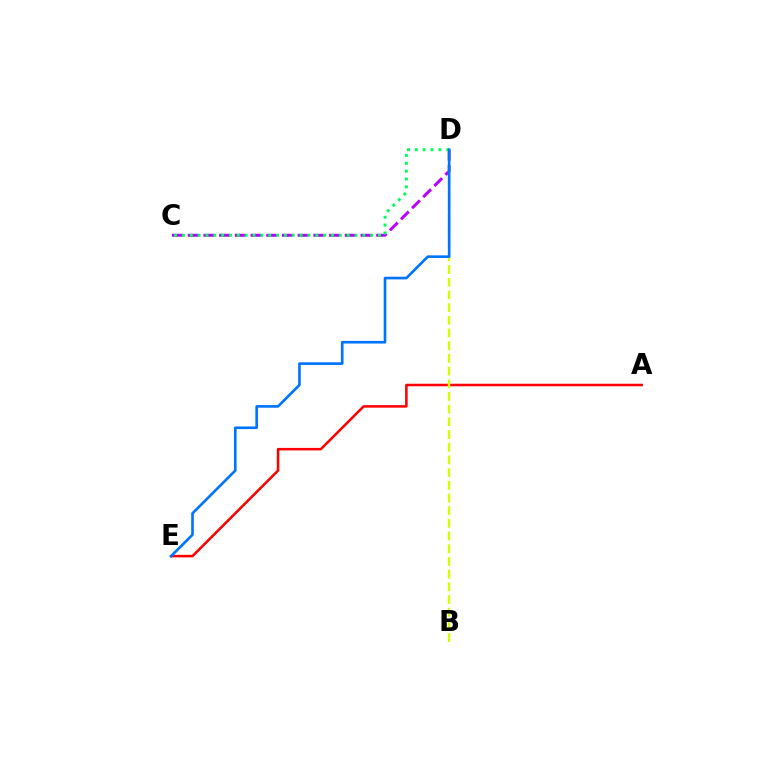{('A', 'E'): [{'color': '#ff0000', 'line_style': 'solid', 'thickness': 1.83}], ('C', 'D'): [{'color': '#b900ff', 'line_style': 'dashed', 'thickness': 2.13}, {'color': '#00ff5c', 'line_style': 'dotted', 'thickness': 2.13}], ('B', 'D'): [{'color': '#d1ff00', 'line_style': 'dashed', 'thickness': 1.72}], ('D', 'E'): [{'color': '#0074ff', 'line_style': 'solid', 'thickness': 1.9}]}